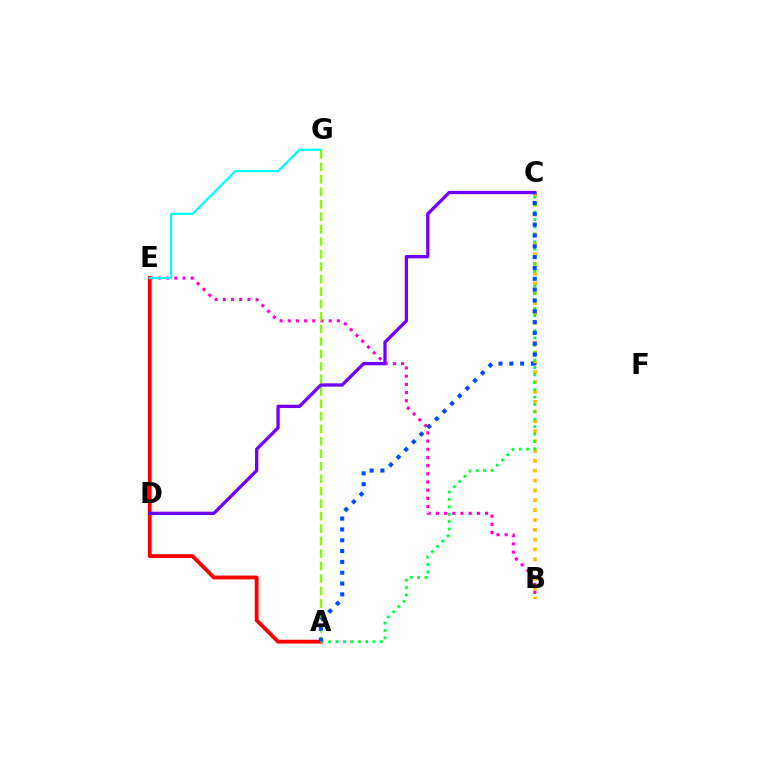{('B', 'C'): [{'color': '#ffbd00', 'line_style': 'dotted', 'thickness': 2.68}], ('B', 'E'): [{'color': '#ff00cf', 'line_style': 'dotted', 'thickness': 2.23}], ('A', 'E'): [{'color': '#ff0000', 'line_style': 'solid', 'thickness': 2.77}], ('A', 'C'): [{'color': '#00ff39', 'line_style': 'dotted', 'thickness': 2.01}, {'color': '#004bff', 'line_style': 'dotted', 'thickness': 2.94}], ('E', 'G'): [{'color': '#00fff6', 'line_style': 'solid', 'thickness': 1.62}], ('A', 'G'): [{'color': '#84ff00', 'line_style': 'dashed', 'thickness': 1.69}], ('C', 'D'): [{'color': '#7200ff', 'line_style': 'solid', 'thickness': 2.37}]}